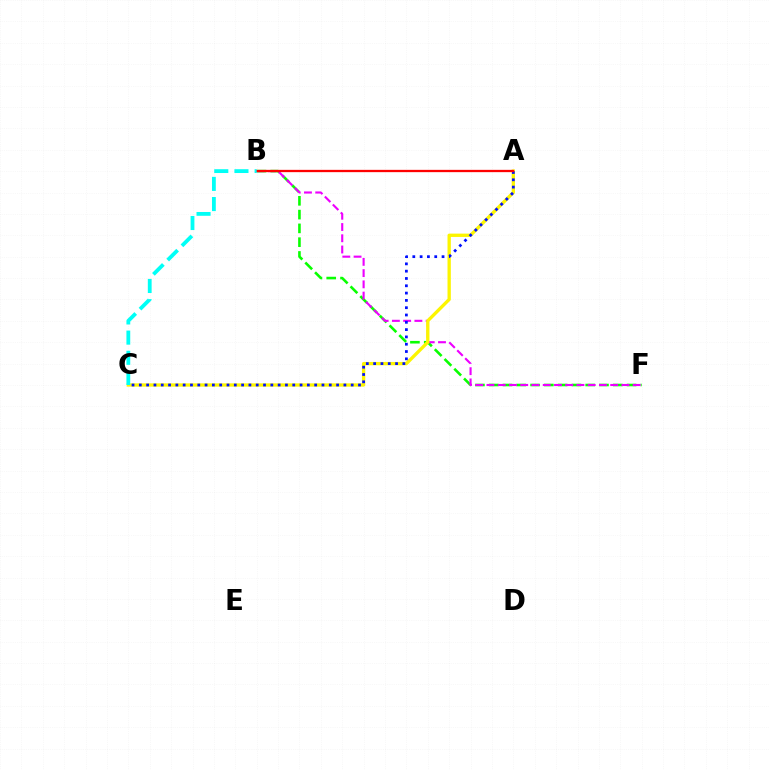{('B', 'F'): [{'color': '#08ff00', 'line_style': 'dashed', 'thickness': 1.87}, {'color': '#ee00ff', 'line_style': 'dashed', 'thickness': 1.53}], ('A', 'C'): [{'color': '#fcf500', 'line_style': 'solid', 'thickness': 2.39}, {'color': '#0010ff', 'line_style': 'dotted', 'thickness': 1.98}], ('A', 'B'): [{'color': '#ff0000', 'line_style': 'solid', 'thickness': 1.65}], ('B', 'C'): [{'color': '#00fff6', 'line_style': 'dashed', 'thickness': 2.74}]}